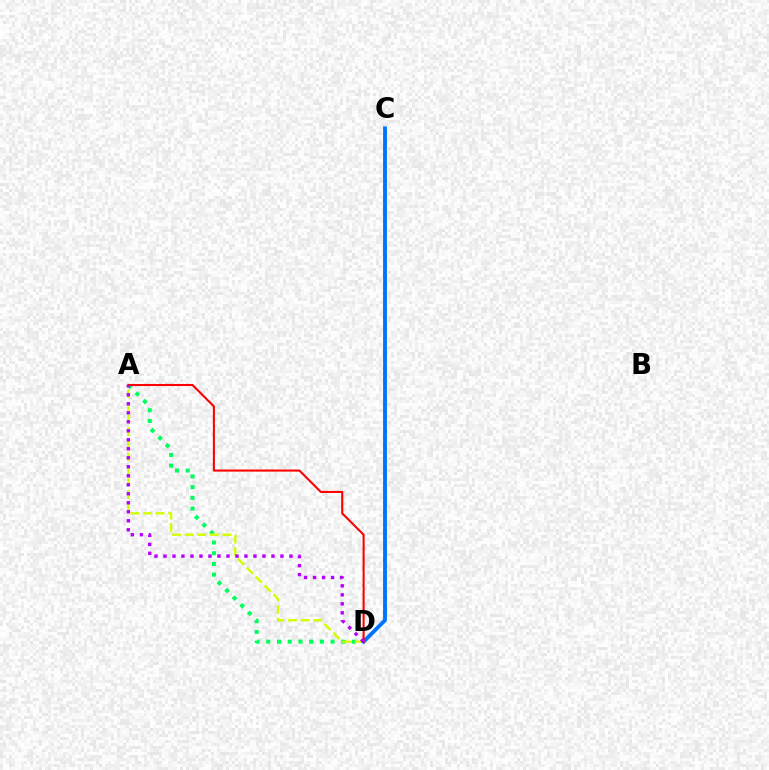{('A', 'D'): [{'color': '#00ff5c', 'line_style': 'dotted', 'thickness': 2.91}, {'color': '#d1ff00', 'line_style': 'dashed', 'thickness': 1.71}, {'color': '#ff0000', 'line_style': 'solid', 'thickness': 1.5}, {'color': '#b900ff', 'line_style': 'dotted', 'thickness': 2.44}], ('C', 'D'): [{'color': '#0074ff', 'line_style': 'solid', 'thickness': 2.77}]}